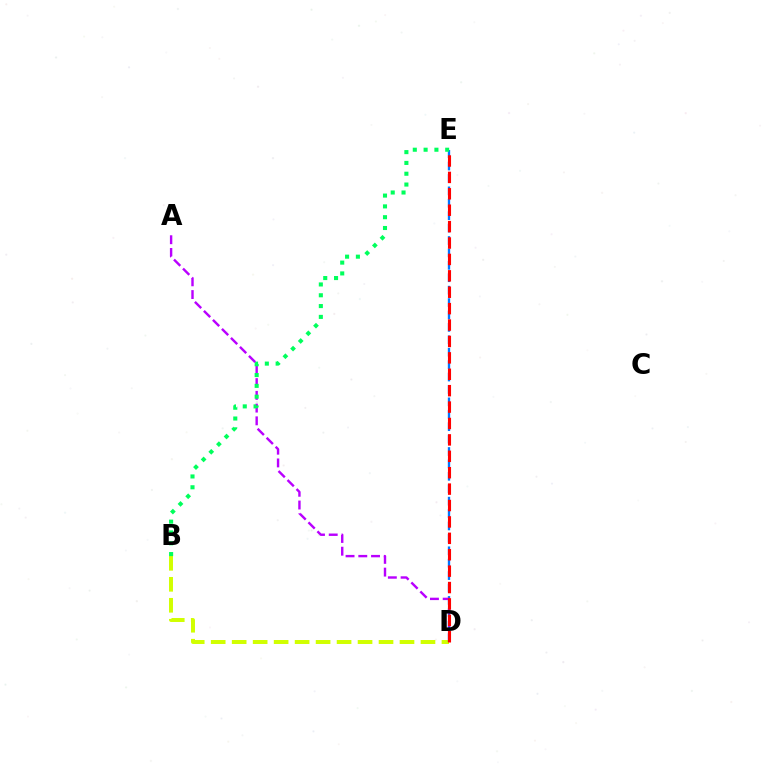{('B', 'D'): [{'color': '#d1ff00', 'line_style': 'dashed', 'thickness': 2.85}], ('D', 'E'): [{'color': '#0074ff', 'line_style': 'dashed', 'thickness': 1.69}, {'color': '#ff0000', 'line_style': 'dashed', 'thickness': 2.23}], ('A', 'D'): [{'color': '#b900ff', 'line_style': 'dashed', 'thickness': 1.73}], ('B', 'E'): [{'color': '#00ff5c', 'line_style': 'dotted', 'thickness': 2.94}]}